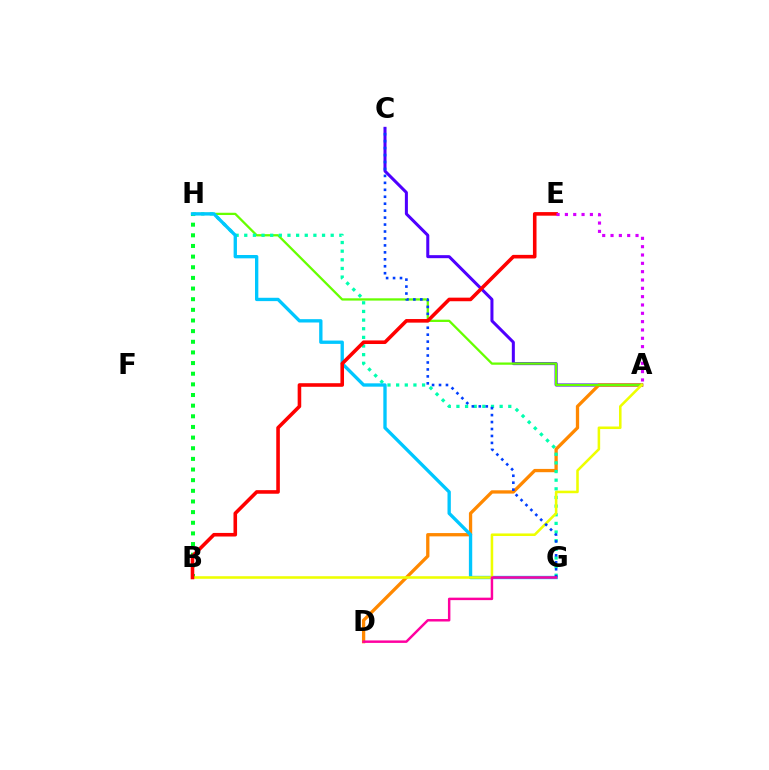{('A', 'C'): [{'color': '#4f00ff', 'line_style': 'solid', 'thickness': 2.18}], ('B', 'H'): [{'color': '#00ff27', 'line_style': 'dotted', 'thickness': 2.89}], ('A', 'D'): [{'color': '#ff8800', 'line_style': 'solid', 'thickness': 2.37}], ('A', 'H'): [{'color': '#66ff00', 'line_style': 'solid', 'thickness': 1.64}], ('G', 'H'): [{'color': '#00ffaf', 'line_style': 'dotted', 'thickness': 2.35}, {'color': '#00c7ff', 'line_style': 'solid', 'thickness': 2.4}], ('A', 'B'): [{'color': '#eeff00', 'line_style': 'solid', 'thickness': 1.84}], ('C', 'G'): [{'color': '#003fff', 'line_style': 'dotted', 'thickness': 1.89}], ('B', 'E'): [{'color': '#ff0000', 'line_style': 'solid', 'thickness': 2.58}], ('A', 'E'): [{'color': '#d600ff', 'line_style': 'dotted', 'thickness': 2.26}], ('D', 'G'): [{'color': '#ff00a0', 'line_style': 'solid', 'thickness': 1.78}]}